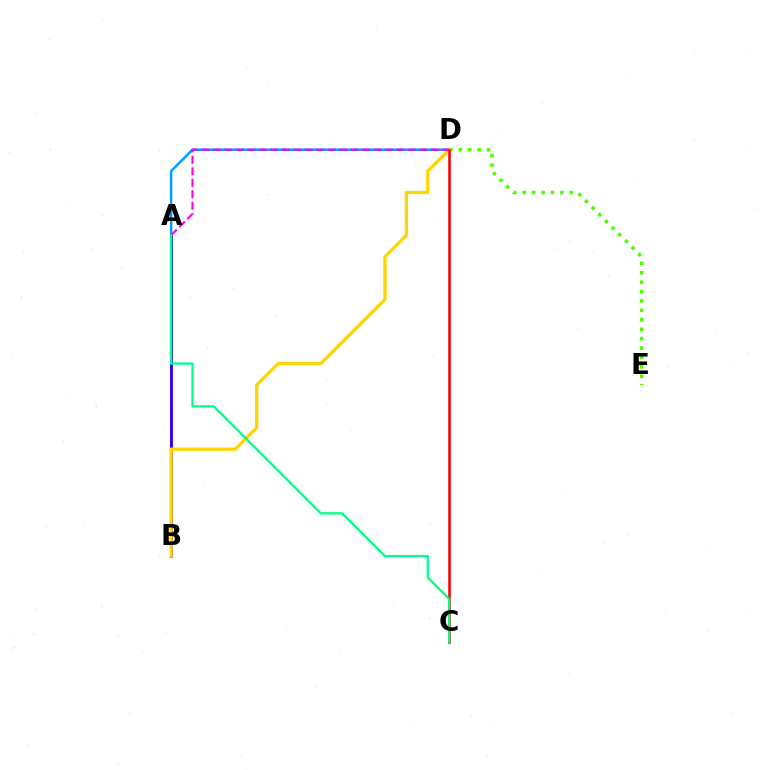{('D', 'E'): [{'color': '#4fff00', 'line_style': 'dotted', 'thickness': 2.56}], ('A', 'D'): [{'color': '#009eff', 'line_style': 'solid', 'thickness': 1.78}, {'color': '#ff00ed', 'line_style': 'dashed', 'thickness': 1.56}], ('A', 'B'): [{'color': '#3700ff', 'line_style': 'solid', 'thickness': 2.11}], ('B', 'D'): [{'color': '#ffd500', 'line_style': 'solid', 'thickness': 2.37}], ('C', 'D'): [{'color': '#ff0000', 'line_style': 'solid', 'thickness': 1.84}], ('A', 'C'): [{'color': '#00ff86', 'line_style': 'solid', 'thickness': 1.65}]}